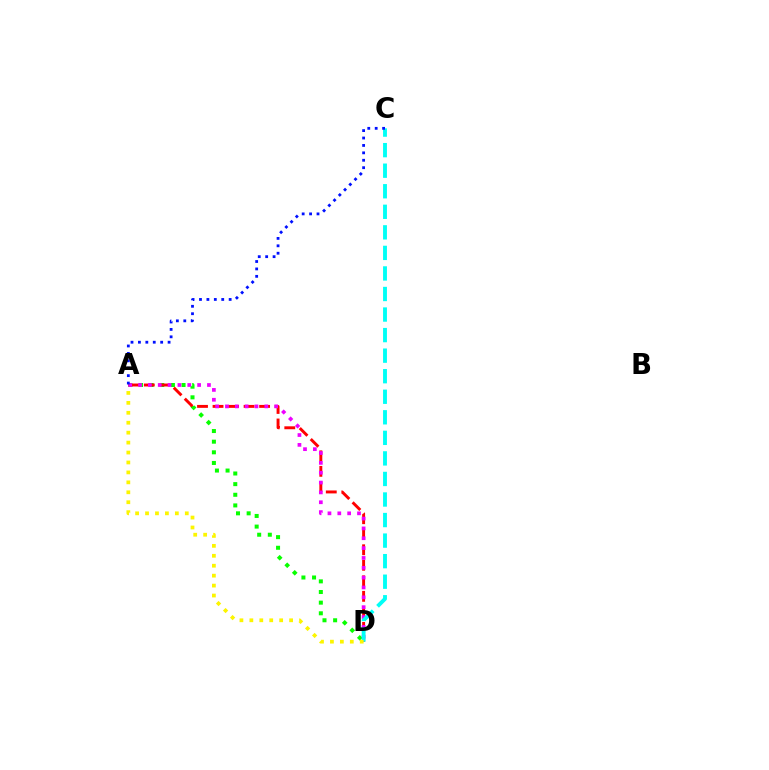{('A', 'D'): [{'color': '#08ff00', 'line_style': 'dotted', 'thickness': 2.89}, {'color': '#ff0000', 'line_style': 'dashed', 'thickness': 2.11}, {'color': '#ee00ff', 'line_style': 'dotted', 'thickness': 2.68}, {'color': '#fcf500', 'line_style': 'dotted', 'thickness': 2.7}], ('C', 'D'): [{'color': '#00fff6', 'line_style': 'dashed', 'thickness': 2.79}], ('A', 'C'): [{'color': '#0010ff', 'line_style': 'dotted', 'thickness': 2.02}]}